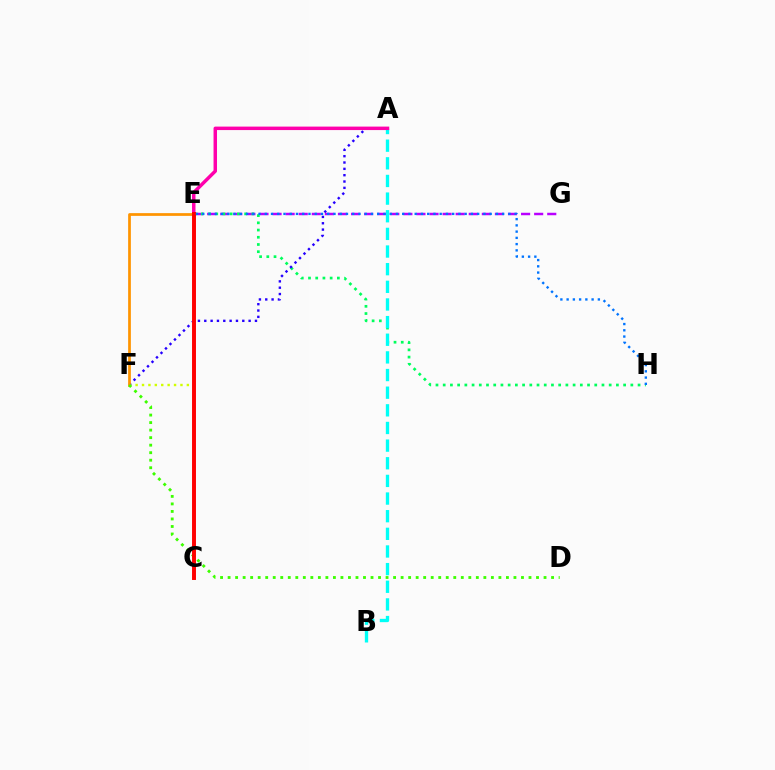{('E', 'F'): [{'color': '#d1ff00', 'line_style': 'dotted', 'thickness': 1.74}, {'color': '#ff9400', 'line_style': 'solid', 'thickness': 1.97}], ('E', 'G'): [{'color': '#b900ff', 'line_style': 'dashed', 'thickness': 1.78}], ('E', 'H'): [{'color': '#00ff5c', 'line_style': 'dotted', 'thickness': 1.96}, {'color': '#0074ff', 'line_style': 'dotted', 'thickness': 1.7}], ('A', 'F'): [{'color': '#2500ff', 'line_style': 'dotted', 'thickness': 1.72}], ('A', 'B'): [{'color': '#00fff6', 'line_style': 'dashed', 'thickness': 2.4}], ('D', 'F'): [{'color': '#3dff00', 'line_style': 'dotted', 'thickness': 2.04}], ('A', 'E'): [{'color': '#ff00ac', 'line_style': 'solid', 'thickness': 2.5}], ('C', 'E'): [{'color': '#ff0000', 'line_style': 'solid', 'thickness': 2.84}]}